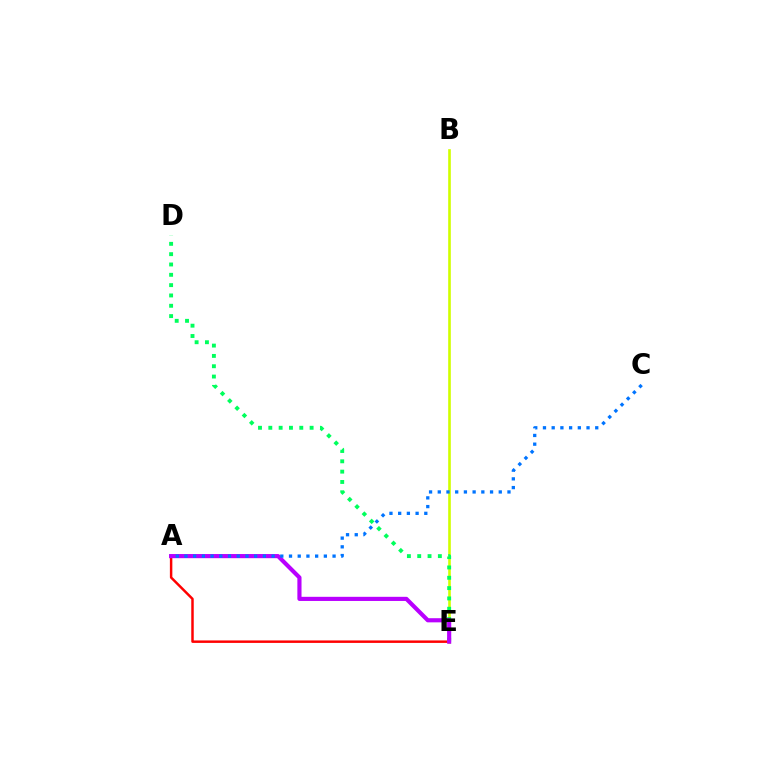{('A', 'E'): [{'color': '#ff0000', 'line_style': 'solid', 'thickness': 1.78}, {'color': '#b900ff', 'line_style': 'solid', 'thickness': 2.98}], ('B', 'E'): [{'color': '#d1ff00', 'line_style': 'solid', 'thickness': 1.9}], ('D', 'E'): [{'color': '#00ff5c', 'line_style': 'dotted', 'thickness': 2.8}], ('A', 'C'): [{'color': '#0074ff', 'line_style': 'dotted', 'thickness': 2.37}]}